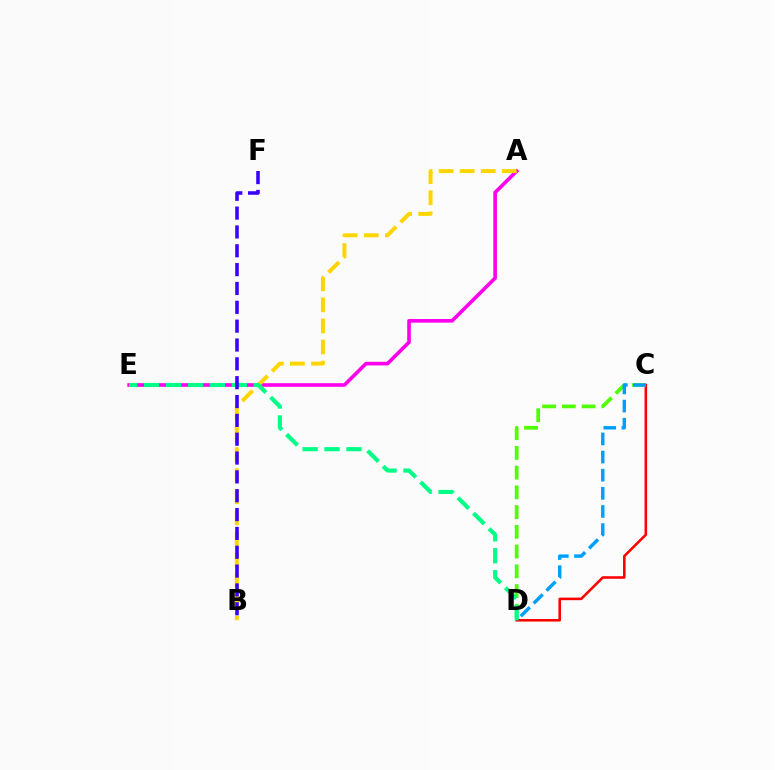{('A', 'E'): [{'color': '#ff00ed', 'line_style': 'solid', 'thickness': 2.61}], ('C', 'D'): [{'color': '#ff0000', 'line_style': 'solid', 'thickness': 1.85}, {'color': '#4fff00', 'line_style': 'dashed', 'thickness': 2.68}, {'color': '#009eff', 'line_style': 'dashed', 'thickness': 2.46}], ('A', 'B'): [{'color': '#ffd500', 'line_style': 'dashed', 'thickness': 2.86}], ('D', 'E'): [{'color': '#00ff86', 'line_style': 'dashed', 'thickness': 2.98}], ('B', 'F'): [{'color': '#3700ff', 'line_style': 'dashed', 'thickness': 2.56}]}